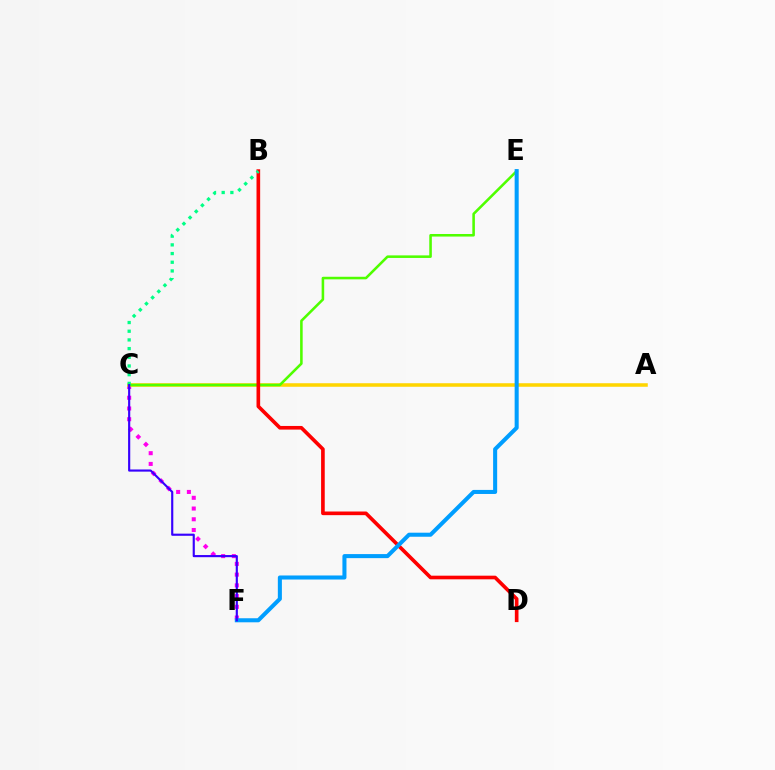{('C', 'F'): [{'color': '#ff00ed', 'line_style': 'dotted', 'thickness': 2.92}, {'color': '#3700ff', 'line_style': 'solid', 'thickness': 1.55}], ('A', 'C'): [{'color': '#ffd500', 'line_style': 'solid', 'thickness': 2.55}], ('C', 'E'): [{'color': '#4fff00', 'line_style': 'solid', 'thickness': 1.85}], ('B', 'D'): [{'color': '#ff0000', 'line_style': 'solid', 'thickness': 2.62}], ('B', 'C'): [{'color': '#00ff86', 'line_style': 'dotted', 'thickness': 2.36}], ('E', 'F'): [{'color': '#009eff', 'line_style': 'solid', 'thickness': 2.92}]}